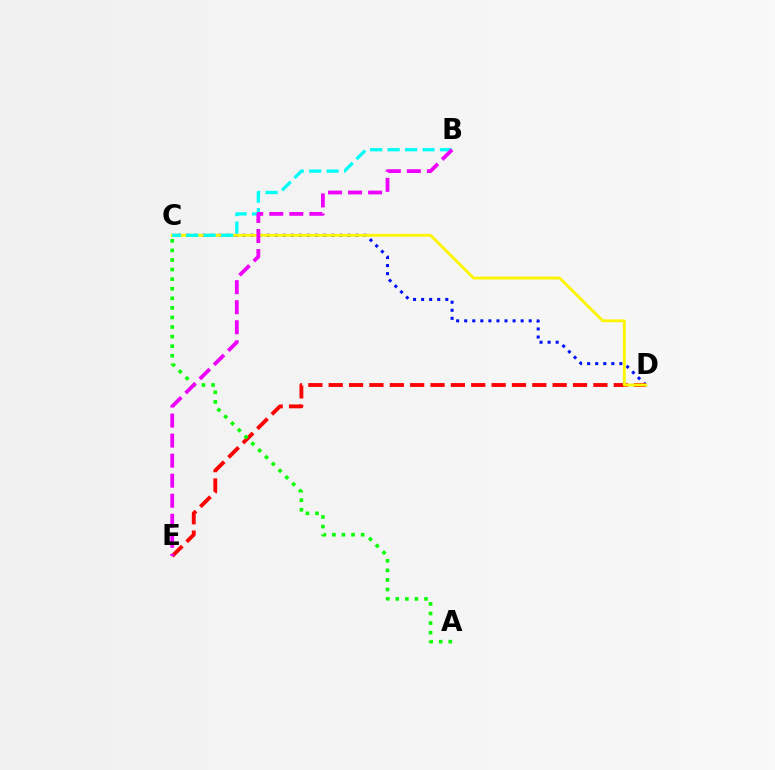{('C', 'D'): [{'color': '#0010ff', 'line_style': 'dotted', 'thickness': 2.19}, {'color': '#fcf500', 'line_style': 'solid', 'thickness': 2.07}], ('D', 'E'): [{'color': '#ff0000', 'line_style': 'dashed', 'thickness': 2.77}], ('B', 'C'): [{'color': '#00fff6', 'line_style': 'dashed', 'thickness': 2.37}], ('A', 'C'): [{'color': '#08ff00', 'line_style': 'dotted', 'thickness': 2.6}], ('B', 'E'): [{'color': '#ee00ff', 'line_style': 'dashed', 'thickness': 2.72}]}